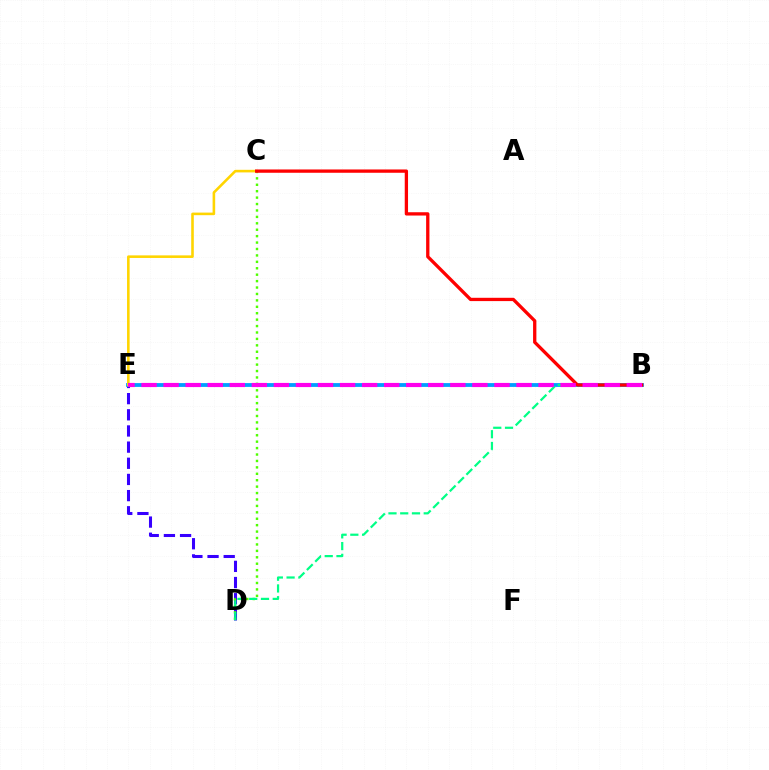{('D', 'E'): [{'color': '#3700ff', 'line_style': 'dashed', 'thickness': 2.2}], ('C', 'D'): [{'color': '#4fff00', 'line_style': 'dotted', 'thickness': 1.75}], ('B', 'E'): [{'color': '#009eff', 'line_style': 'solid', 'thickness': 2.74}, {'color': '#ff00ed', 'line_style': 'dashed', 'thickness': 3.0}], ('C', 'E'): [{'color': '#ffd500', 'line_style': 'solid', 'thickness': 1.86}], ('B', 'D'): [{'color': '#00ff86', 'line_style': 'dashed', 'thickness': 1.6}], ('B', 'C'): [{'color': '#ff0000', 'line_style': 'solid', 'thickness': 2.38}]}